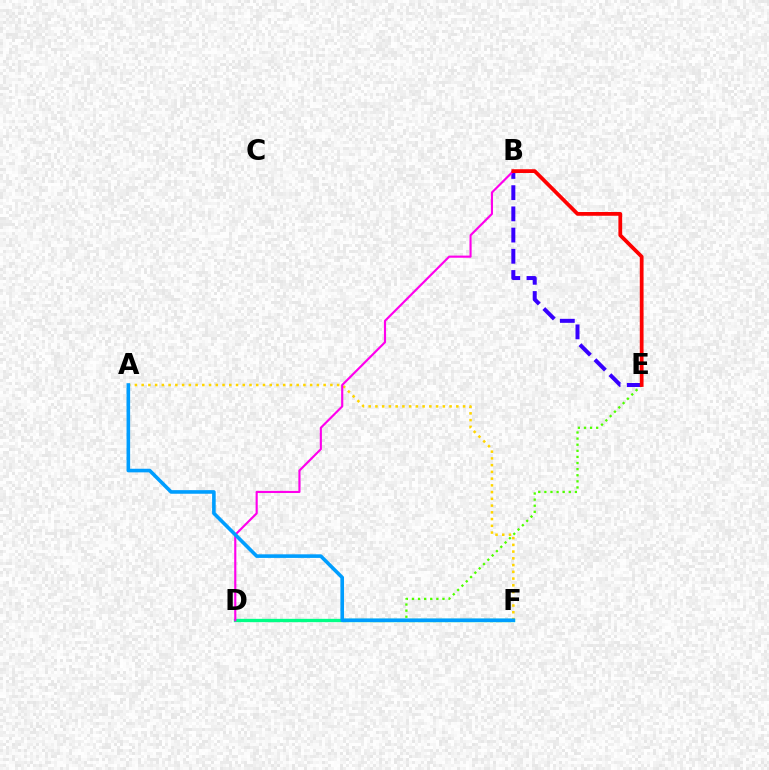{('D', 'E'): [{'color': '#4fff00', 'line_style': 'dotted', 'thickness': 1.66}], ('A', 'F'): [{'color': '#ffd500', 'line_style': 'dotted', 'thickness': 1.83}, {'color': '#009eff', 'line_style': 'solid', 'thickness': 2.59}], ('D', 'F'): [{'color': '#00ff86', 'line_style': 'solid', 'thickness': 2.39}], ('B', 'E'): [{'color': '#3700ff', 'line_style': 'dashed', 'thickness': 2.88}, {'color': '#ff0000', 'line_style': 'solid', 'thickness': 2.71}], ('B', 'D'): [{'color': '#ff00ed', 'line_style': 'solid', 'thickness': 1.55}]}